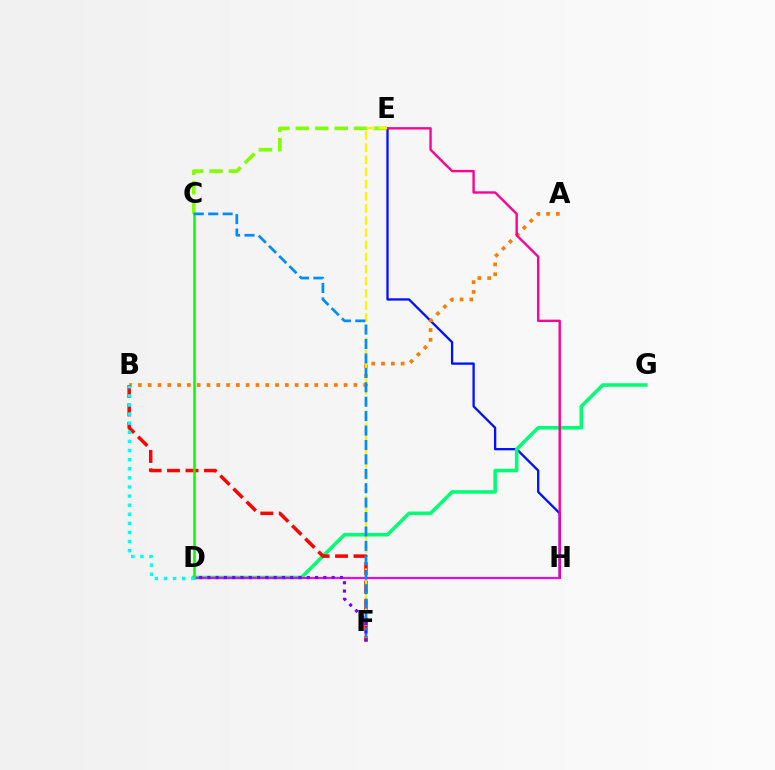{('E', 'H'): [{'color': '#0010ff', 'line_style': 'solid', 'thickness': 1.66}, {'color': '#ff0094', 'line_style': 'solid', 'thickness': 1.71}], ('A', 'B'): [{'color': '#ff7c00', 'line_style': 'dotted', 'thickness': 2.66}], ('D', 'G'): [{'color': '#00ff74', 'line_style': 'solid', 'thickness': 2.56}], ('D', 'H'): [{'color': '#ee00ff', 'line_style': 'solid', 'thickness': 1.54}], ('C', 'E'): [{'color': '#84ff00', 'line_style': 'dashed', 'thickness': 2.64}], ('B', 'F'): [{'color': '#ff0000', 'line_style': 'dashed', 'thickness': 2.51}], ('C', 'D'): [{'color': '#08ff00', 'line_style': 'solid', 'thickness': 1.84}], ('B', 'D'): [{'color': '#00fff6', 'line_style': 'dotted', 'thickness': 2.47}], ('E', 'F'): [{'color': '#fcf500', 'line_style': 'dashed', 'thickness': 1.65}], ('C', 'F'): [{'color': '#008cff', 'line_style': 'dashed', 'thickness': 1.96}], ('D', 'F'): [{'color': '#7200ff', 'line_style': 'dotted', 'thickness': 2.25}]}